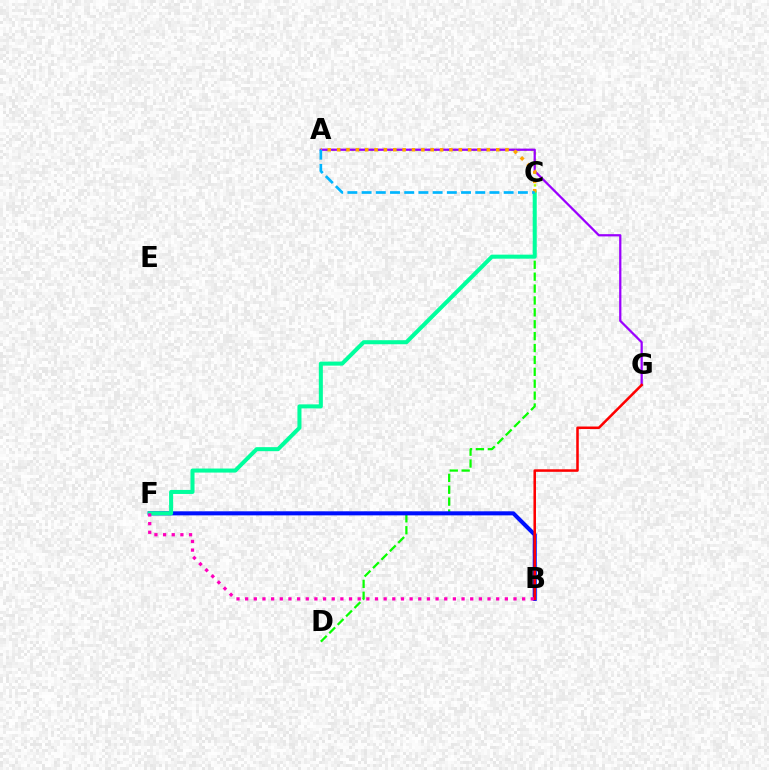{('A', 'C'): [{'color': '#b3ff00', 'line_style': 'dotted', 'thickness': 1.74}, {'color': '#ffa500', 'line_style': 'dotted', 'thickness': 2.54}, {'color': '#00b5ff', 'line_style': 'dashed', 'thickness': 1.93}], ('A', 'G'): [{'color': '#9b00ff', 'line_style': 'solid', 'thickness': 1.62}], ('C', 'D'): [{'color': '#08ff00', 'line_style': 'dashed', 'thickness': 1.62}], ('B', 'F'): [{'color': '#0010ff', 'line_style': 'solid', 'thickness': 2.92}, {'color': '#ff00bd', 'line_style': 'dotted', 'thickness': 2.35}], ('C', 'F'): [{'color': '#00ff9d', 'line_style': 'solid', 'thickness': 2.91}], ('B', 'G'): [{'color': '#ff0000', 'line_style': 'solid', 'thickness': 1.82}]}